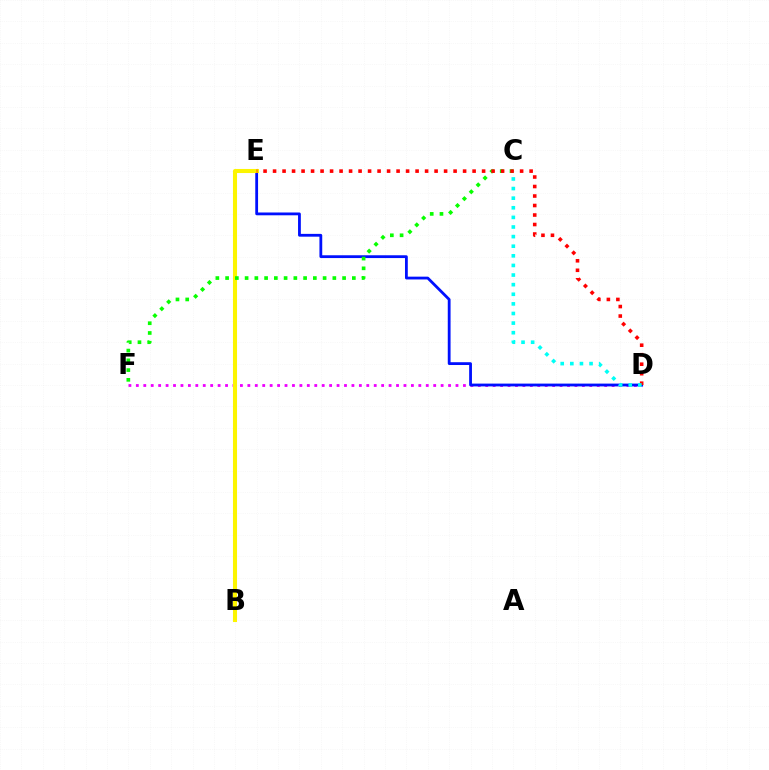{('D', 'F'): [{'color': '#ee00ff', 'line_style': 'dotted', 'thickness': 2.02}], ('D', 'E'): [{'color': '#0010ff', 'line_style': 'solid', 'thickness': 2.02}, {'color': '#ff0000', 'line_style': 'dotted', 'thickness': 2.58}], ('B', 'E'): [{'color': '#fcf500', 'line_style': 'solid', 'thickness': 2.93}], ('C', 'F'): [{'color': '#08ff00', 'line_style': 'dotted', 'thickness': 2.65}], ('C', 'D'): [{'color': '#00fff6', 'line_style': 'dotted', 'thickness': 2.61}]}